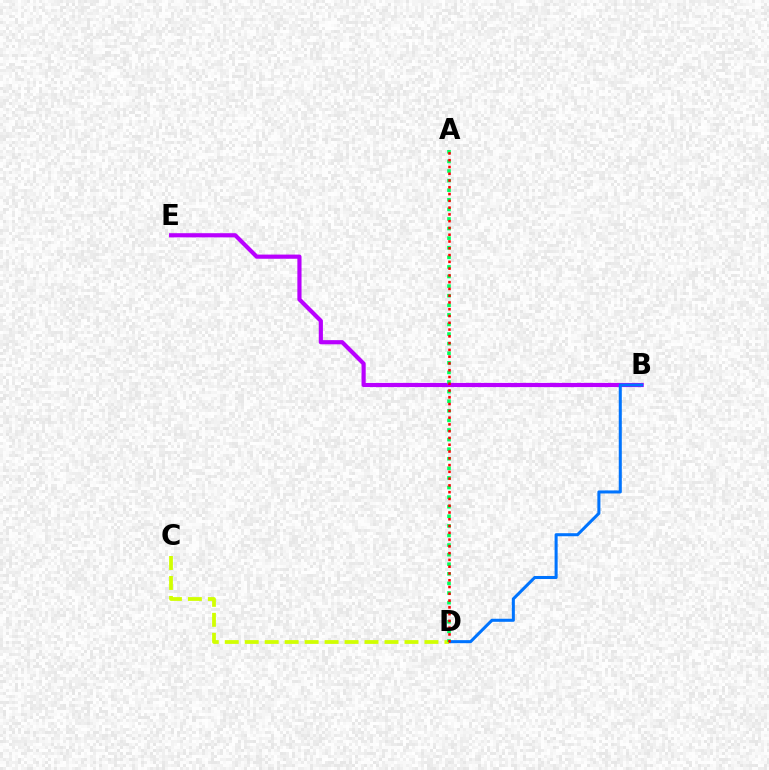{('B', 'E'): [{'color': '#b900ff', 'line_style': 'solid', 'thickness': 2.99}], ('B', 'D'): [{'color': '#0074ff', 'line_style': 'solid', 'thickness': 2.19}], ('C', 'D'): [{'color': '#d1ff00', 'line_style': 'dashed', 'thickness': 2.71}], ('A', 'D'): [{'color': '#00ff5c', 'line_style': 'dotted', 'thickness': 2.61}, {'color': '#ff0000', 'line_style': 'dotted', 'thickness': 1.84}]}